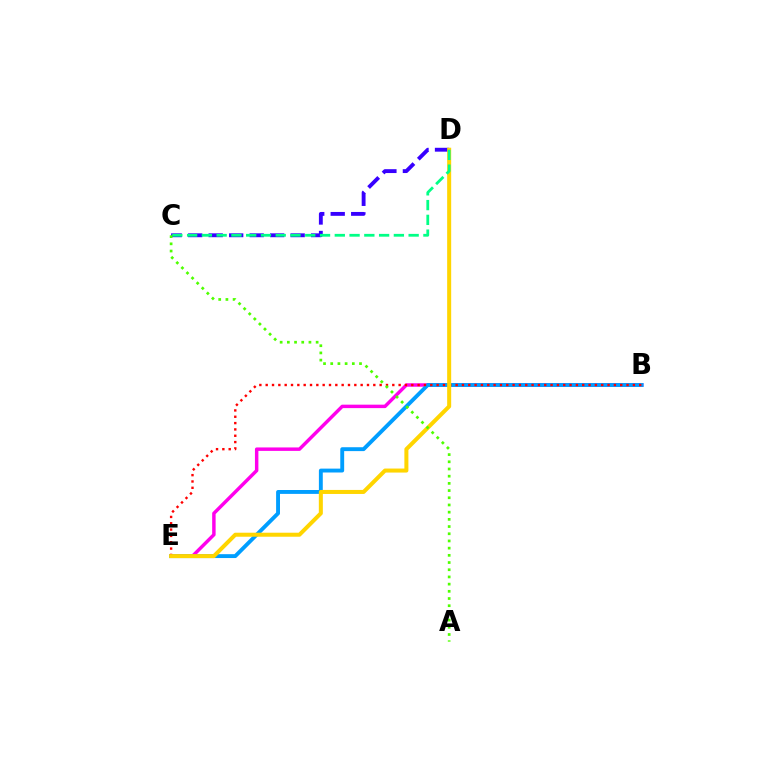{('C', 'D'): [{'color': '#3700ff', 'line_style': 'dashed', 'thickness': 2.78}, {'color': '#00ff86', 'line_style': 'dashed', 'thickness': 2.01}], ('B', 'E'): [{'color': '#ff00ed', 'line_style': 'solid', 'thickness': 2.48}, {'color': '#009eff', 'line_style': 'solid', 'thickness': 2.8}, {'color': '#ff0000', 'line_style': 'dotted', 'thickness': 1.72}], ('D', 'E'): [{'color': '#ffd500', 'line_style': 'solid', 'thickness': 2.9}], ('A', 'C'): [{'color': '#4fff00', 'line_style': 'dotted', 'thickness': 1.96}]}